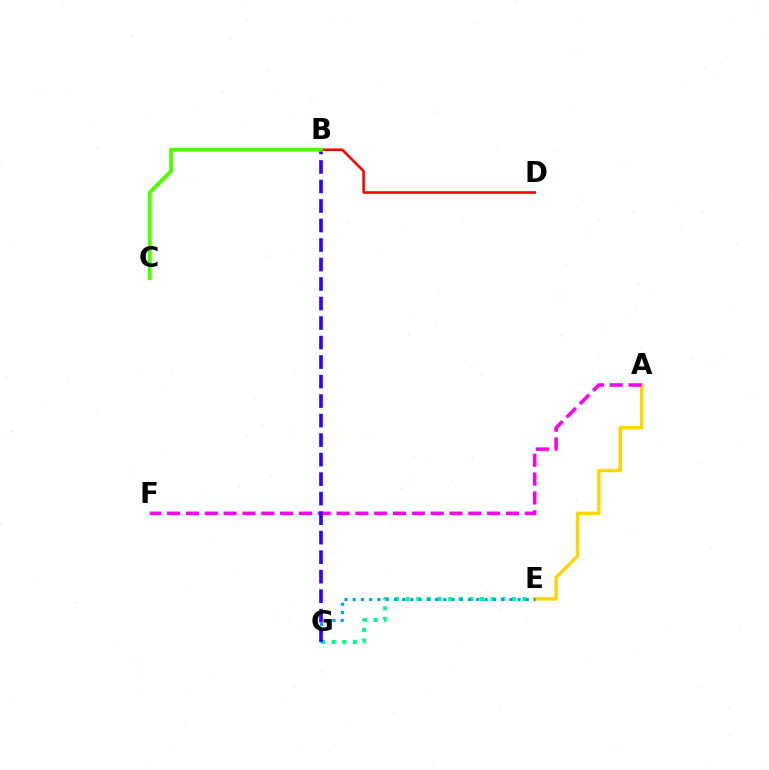{('E', 'G'): [{'color': '#00ff86', 'line_style': 'dotted', 'thickness': 2.89}, {'color': '#009eff', 'line_style': 'dotted', 'thickness': 2.24}], ('A', 'E'): [{'color': '#ffd500', 'line_style': 'solid', 'thickness': 2.47}], ('B', 'D'): [{'color': '#ff0000', 'line_style': 'solid', 'thickness': 1.85}], ('A', 'F'): [{'color': '#ff00ed', 'line_style': 'dashed', 'thickness': 2.56}], ('B', 'G'): [{'color': '#3700ff', 'line_style': 'dashed', 'thickness': 2.65}], ('B', 'C'): [{'color': '#4fff00', 'line_style': 'solid', 'thickness': 2.8}]}